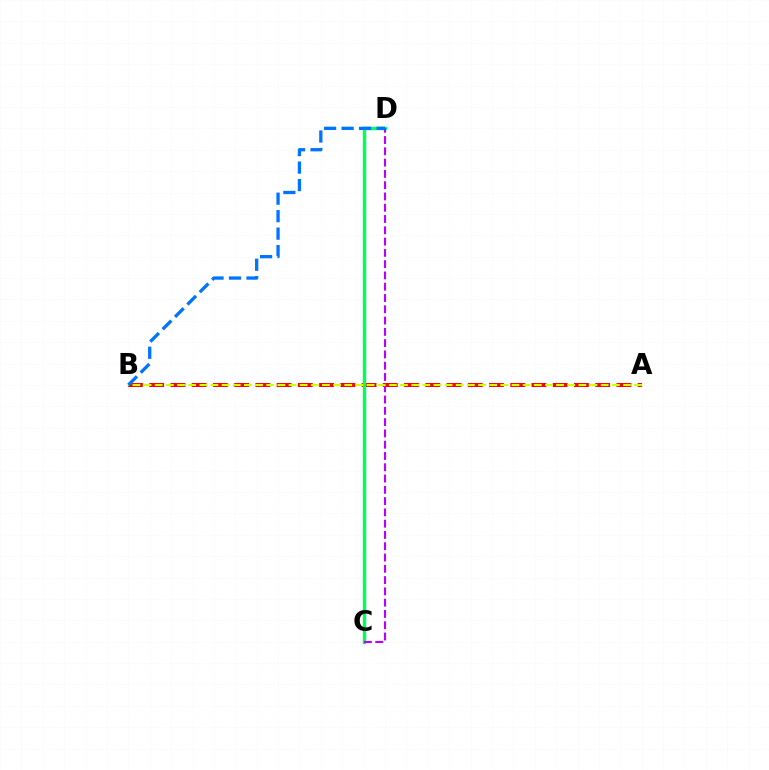{('A', 'B'): [{'color': '#ff0000', 'line_style': 'dashed', 'thickness': 2.89}, {'color': '#d1ff00', 'line_style': 'dashed', 'thickness': 1.51}], ('C', 'D'): [{'color': '#00ff5c', 'line_style': 'solid', 'thickness': 2.48}, {'color': '#b900ff', 'line_style': 'dashed', 'thickness': 1.53}], ('B', 'D'): [{'color': '#0074ff', 'line_style': 'dashed', 'thickness': 2.38}]}